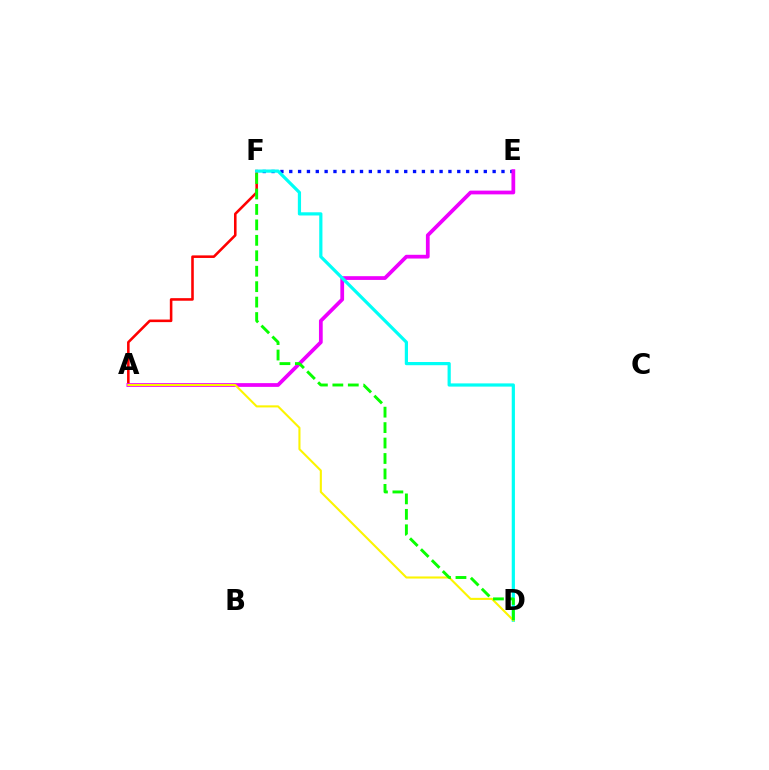{('A', 'F'): [{'color': '#ff0000', 'line_style': 'solid', 'thickness': 1.85}], ('E', 'F'): [{'color': '#0010ff', 'line_style': 'dotted', 'thickness': 2.4}], ('A', 'E'): [{'color': '#ee00ff', 'line_style': 'solid', 'thickness': 2.7}], ('D', 'F'): [{'color': '#00fff6', 'line_style': 'solid', 'thickness': 2.31}, {'color': '#08ff00', 'line_style': 'dashed', 'thickness': 2.1}], ('A', 'D'): [{'color': '#fcf500', 'line_style': 'solid', 'thickness': 1.51}]}